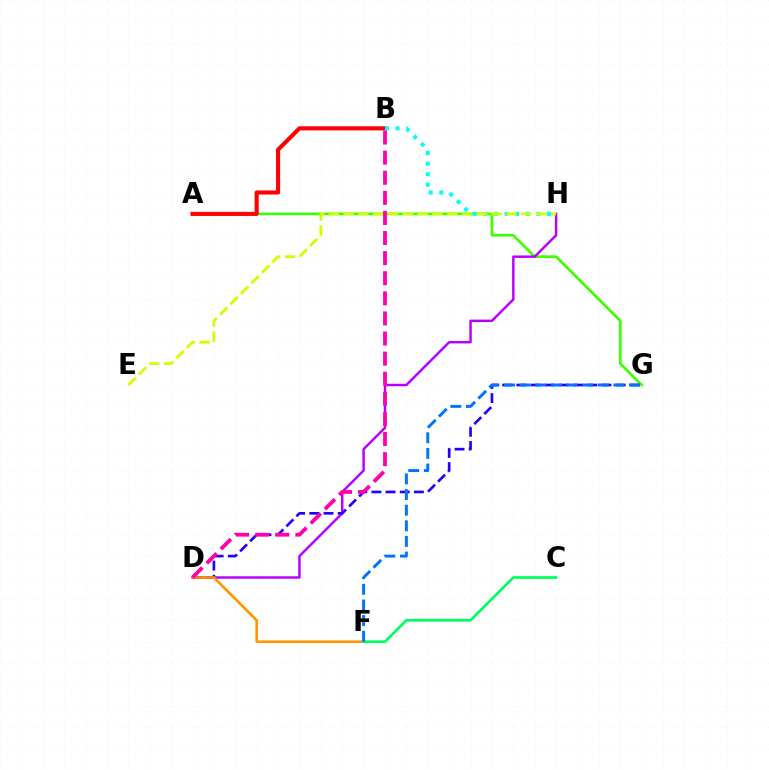{('A', 'G'): [{'color': '#3dff00', 'line_style': 'solid', 'thickness': 1.93}], ('A', 'B'): [{'color': '#ff0000', 'line_style': 'solid', 'thickness': 2.95}], ('D', 'H'): [{'color': '#b900ff', 'line_style': 'solid', 'thickness': 1.77}], ('B', 'H'): [{'color': '#00fff6', 'line_style': 'dotted', 'thickness': 2.88}], ('D', 'G'): [{'color': '#2500ff', 'line_style': 'dashed', 'thickness': 1.93}], ('D', 'F'): [{'color': '#ff9400', 'line_style': 'solid', 'thickness': 1.87}], ('C', 'F'): [{'color': '#00ff5c', 'line_style': 'solid', 'thickness': 1.94}], ('E', 'H'): [{'color': '#d1ff00', 'line_style': 'dashed', 'thickness': 2.01}], ('F', 'G'): [{'color': '#0074ff', 'line_style': 'dashed', 'thickness': 2.12}], ('B', 'D'): [{'color': '#ff00ac', 'line_style': 'dashed', 'thickness': 2.73}]}